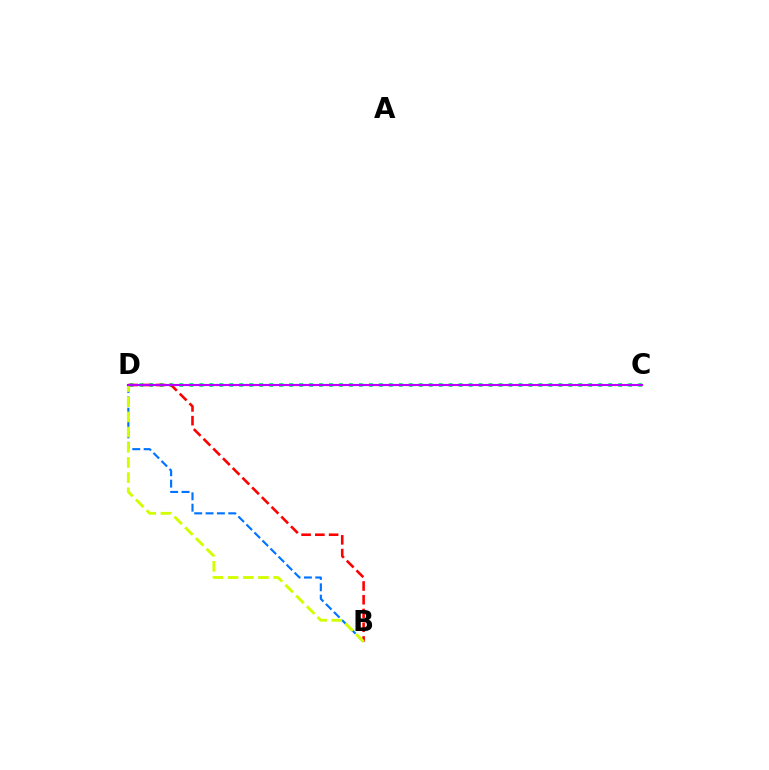{('C', 'D'): [{'color': '#00ff5c', 'line_style': 'dotted', 'thickness': 2.71}, {'color': '#b900ff', 'line_style': 'solid', 'thickness': 1.54}], ('B', 'D'): [{'color': '#0074ff', 'line_style': 'dashed', 'thickness': 1.54}, {'color': '#ff0000', 'line_style': 'dashed', 'thickness': 1.87}, {'color': '#d1ff00', 'line_style': 'dashed', 'thickness': 2.06}]}